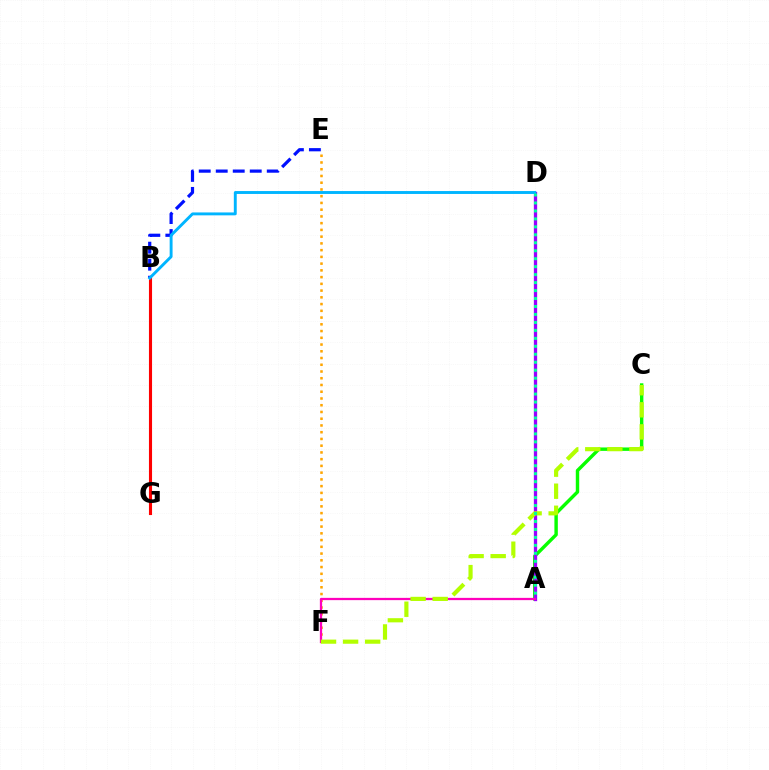{('A', 'C'): [{'color': '#08ff00', 'line_style': 'solid', 'thickness': 2.46}], ('E', 'F'): [{'color': '#ffa500', 'line_style': 'dotted', 'thickness': 1.83}], ('B', 'E'): [{'color': '#0010ff', 'line_style': 'dashed', 'thickness': 2.31}], ('A', 'D'): [{'color': '#9b00ff', 'line_style': 'solid', 'thickness': 2.38}, {'color': '#00ff9d', 'line_style': 'dotted', 'thickness': 2.16}], ('A', 'F'): [{'color': '#ff00bd', 'line_style': 'solid', 'thickness': 1.63}], ('C', 'F'): [{'color': '#b3ff00', 'line_style': 'dashed', 'thickness': 3.0}], ('B', 'G'): [{'color': '#ff0000', 'line_style': 'solid', 'thickness': 2.23}], ('B', 'D'): [{'color': '#00b5ff', 'line_style': 'solid', 'thickness': 2.09}]}